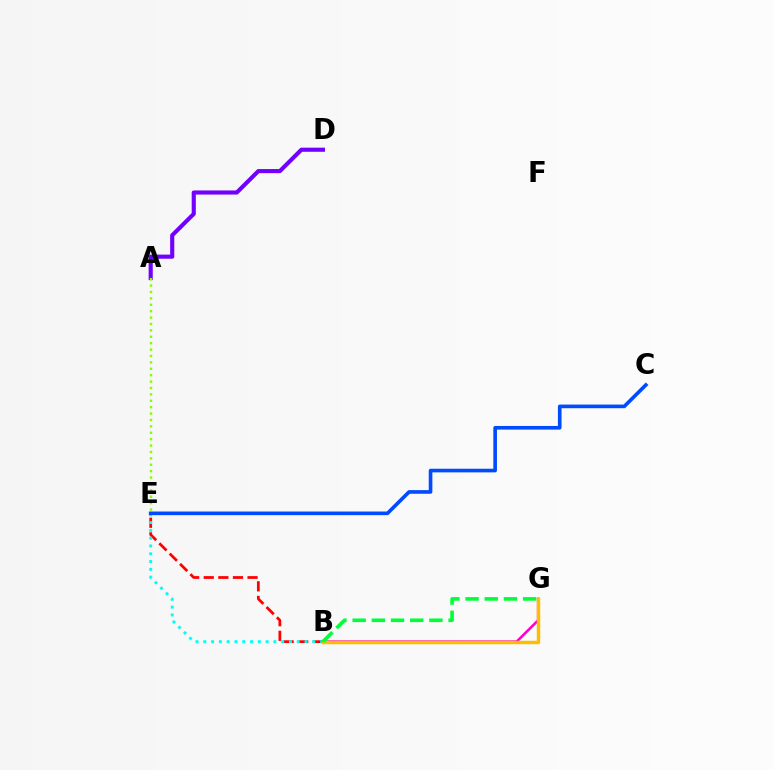{('B', 'E'): [{'color': '#ff0000', 'line_style': 'dashed', 'thickness': 1.98}, {'color': '#00fff6', 'line_style': 'dotted', 'thickness': 2.12}], ('B', 'G'): [{'color': '#ff00cf', 'line_style': 'solid', 'thickness': 1.88}, {'color': '#ffbd00', 'line_style': 'solid', 'thickness': 2.49}, {'color': '#00ff39', 'line_style': 'dashed', 'thickness': 2.61}], ('A', 'D'): [{'color': '#7200ff', 'line_style': 'solid', 'thickness': 2.97}], ('C', 'E'): [{'color': '#004bff', 'line_style': 'solid', 'thickness': 2.62}], ('A', 'E'): [{'color': '#84ff00', 'line_style': 'dotted', 'thickness': 1.74}]}